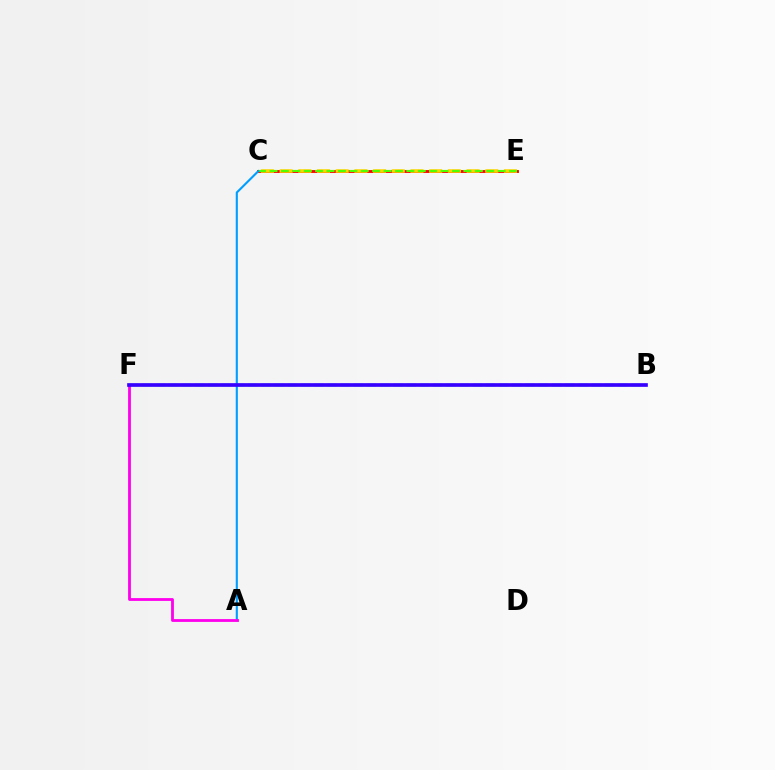{('C', 'E'): [{'color': '#ff0000', 'line_style': 'solid', 'thickness': 2.06}, {'color': '#ffd500', 'line_style': 'dashed', 'thickness': 2.54}, {'color': '#4fff00', 'line_style': 'dashed', 'thickness': 1.55}], ('B', 'F'): [{'color': '#00ff86', 'line_style': 'dashed', 'thickness': 1.8}, {'color': '#3700ff', 'line_style': 'solid', 'thickness': 2.64}], ('A', 'C'): [{'color': '#009eff', 'line_style': 'solid', 'thickness': 1.53}], ('A', 'F'): [{'color': '#ff00ed', 'line_style': 'solid', 'thickness': 2.03}]}